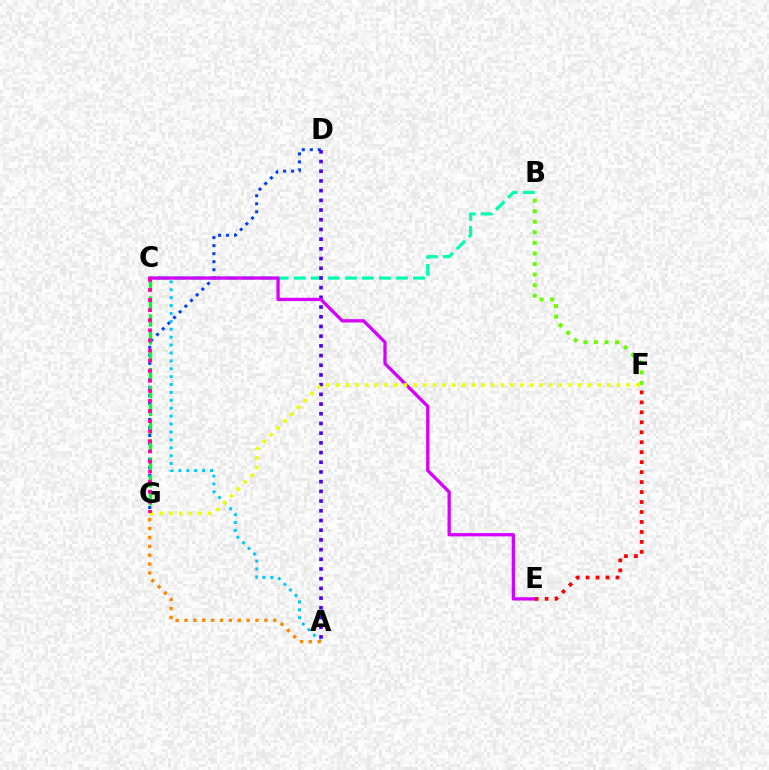{('B', 'C'): [{'color': '#00ffaf', 'line_style': 'dashed', 'thickness': 2.31}], ('D', 'G'): [{'color': '#003fff', 'line_style': 'dotted', 'thickness': 2.18}], ('A', 'D'): [{'color': '#4f00ff', 'line_style': 'dotted', 'thickness': 2.64}], ('A', 'C'): [{'color': '#00c7ff', 'line_style': 'dotted', 'thickness': 2.15}], ('A', 'G'): [{'color': '#ff8800', 'line_style': 'dotted', 'thickness': 2.41}], ('C', 'G'): [{'color': '#00ff27', 'line_style': 'dashed', 'thickness': 2.43}, {'color': '#ff00a0', 'line_style': 'dotted', 'thickness': 2.74}], ('B', 'F'): [{'color': '#66ff00', 'line_style': 'dotted', 'thickness': 2.87}], ('C', 'E'): [{'color': '#d600ff', 'line_style': 'solid', 'thickness': 2.36}], ('E', 'F'): [{'color': '#ff0000', 'line_style': 'dotted', 'thickness': 2.71}], ('F', 'G'): [{'color': '#eeff00', 'line_style': 'dotted', 'thickness': 2.63}]}